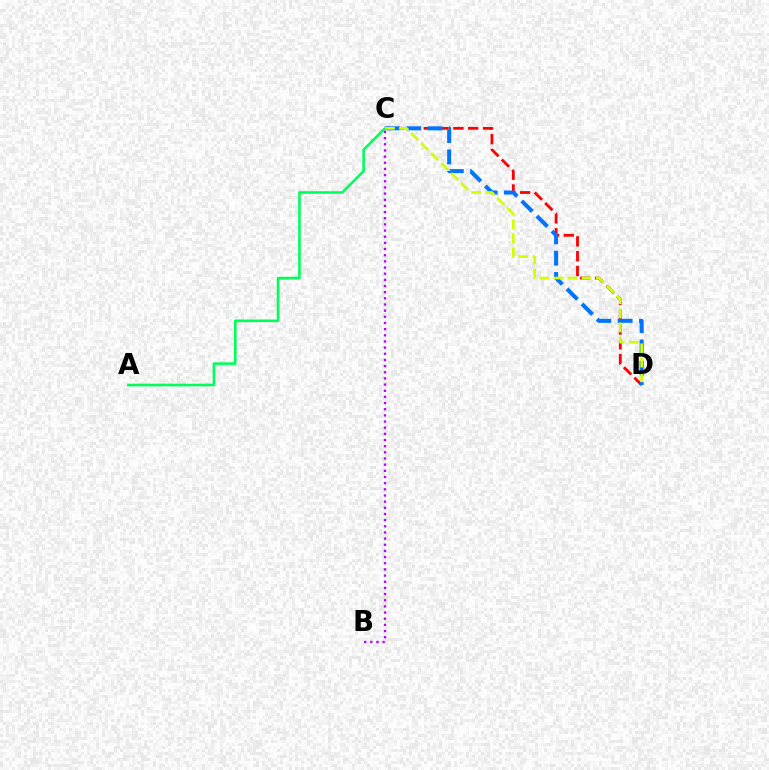{('A', 'C'): [{'color': '#00ff5c', 'line_style': 'solid', 'thickness': 1.88}], ('C', 'D'): [{'color': '#ff0000', 'line_style': 'dashed', 'thickness': 2.01}, {'color': '#0074ff', 'line_style': 'dashed', 'thickness': 2.9}, {'color': '#d1ff00', 'line_style': 'dashed', 'thickness': 1.92}], ('B', 'C'): [{'color': '#b900ff', 'line_style': 'dotted', 'thickness': 1.67}]}